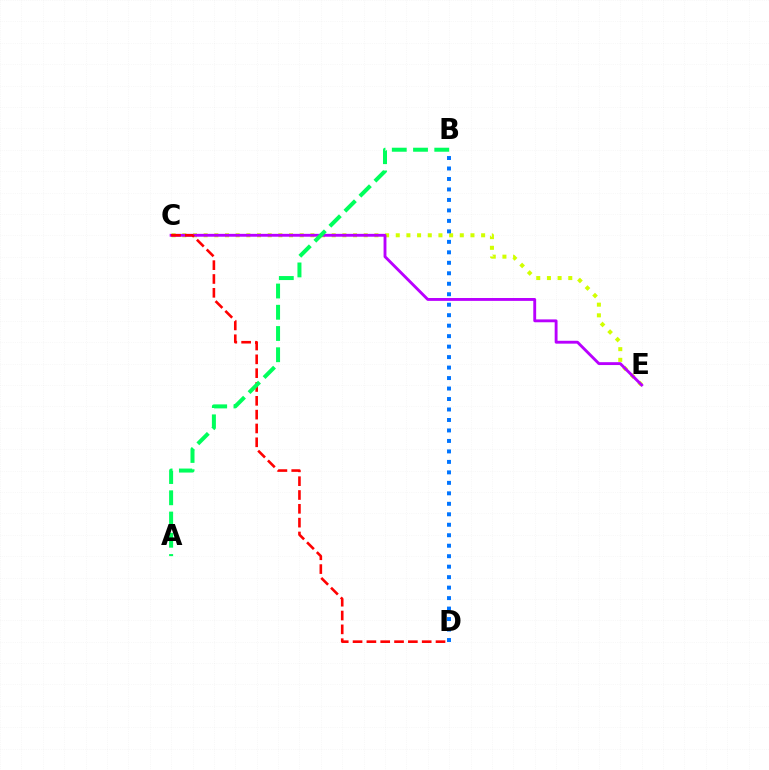{('C', 'E'): [{'color': '#d1ff00', 'line_style': 'dotted', 'thickness': 2.9}, {'color': '#b900ff', 'line_style': 'solid', 'thickness': 2.07}], ('C', 'D'): [{'color': '#ff0000', 'line_style': 'dashed', 'thickness': 1.88}], ('A', 'B'): [{'color': '#00ff5c', 'line_style': 'dashed', 'thickness': 2.89}], ('B', 'D'): [{'color': '#0074ff', 'line_style': 'dotted', 'thickness': 2.85}]}